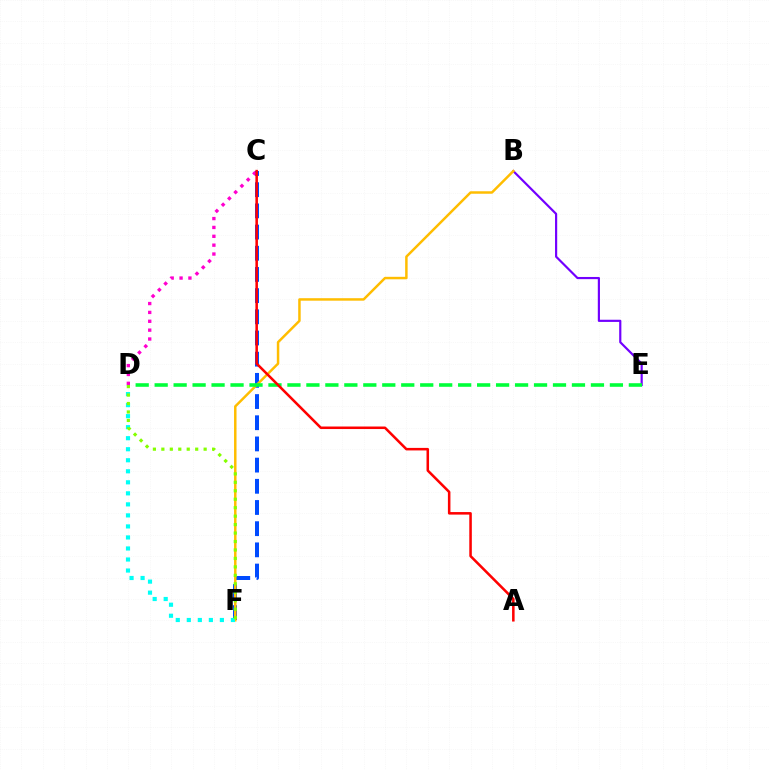{('C', 'F'): [{'color': '#004bff', 'line_style': 'dashed', 'thickness': 2.88}], ('B', 'E'): [{'color': '#7200ff', 'line_style': 'solid', 'thickness': 1.57}], ('B', 'F'): [{'color': '#ffbd00', 'line_style': 'solid', 'thickness': 1.79}], ('D', 'F'): [{'color': '#00fff6', 'line_style': 'dotted', 'thickness': 3.0}, {'color': '#84ff00', 'line_style': 'dotted', 'thickness': 2.3}], ('D', 'E'): [{'color': '#00ff39', 'line_style': 'dashed', 'thickness': 2.58}], ('C', 'D'): [{'color': '#ff00cf', 'line_style': 'dotted', 'thickness': 2.41}], ('A', 'C'): [{'color': '#ff0000', 'line_style': 'solid', 'thickness': 1.82}]}